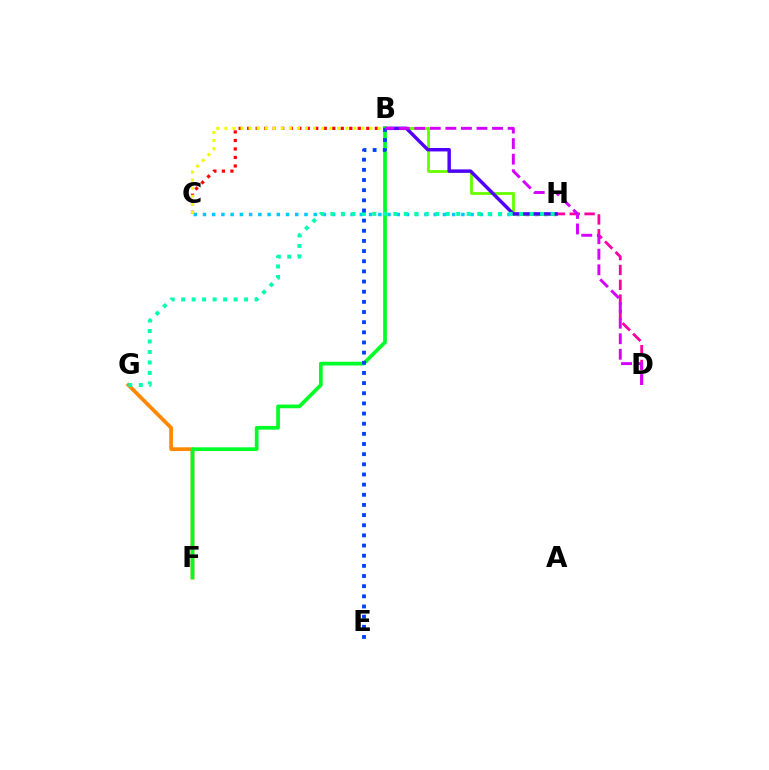{('C', 'H'): [{'color': '#00c7ff', 'line_style': 'dotted', 'thickness': 2.51}], ('B', 'H'): [{'color': '#66ff00', 'line_style': 'solid', 'thickness': 2.03}, {'color': '#4f00ff', 'line_style': 'solid', 'thickness': 2.47}], ('F', 'G'): [{'color': '#ff8800', 'line_style': 'solid', 'thickness': 2.68}], ('D', 'H'): [{'color': '#ff00a0', 'line_style': 'dashed', 'thickness': 2.02}], ('B', 'C'): [{'color': '#ff0000', 'line_style': 'dotted', 'thickness': 2.31}, {'color': '#eeff00', 'line_style': 'dotted', 'thickness': 2.19}], ('B', 'F'): [{'color': '#00ff27', 'line_style': 'solid', 'thickness': 2.67}], ('G', 'H'): [{'color': '#00ffaf', 'line_style': 'dotted', 'thickness': 2.85}], ('B', 'E'): [{'color': '#003fff', 'line_style': 'dotted', 'thickness': 2.76}], ('B', 'D'): [{'color': '#d600ff', 'line_style': 'dashed', 'thickness': 2.11}]}